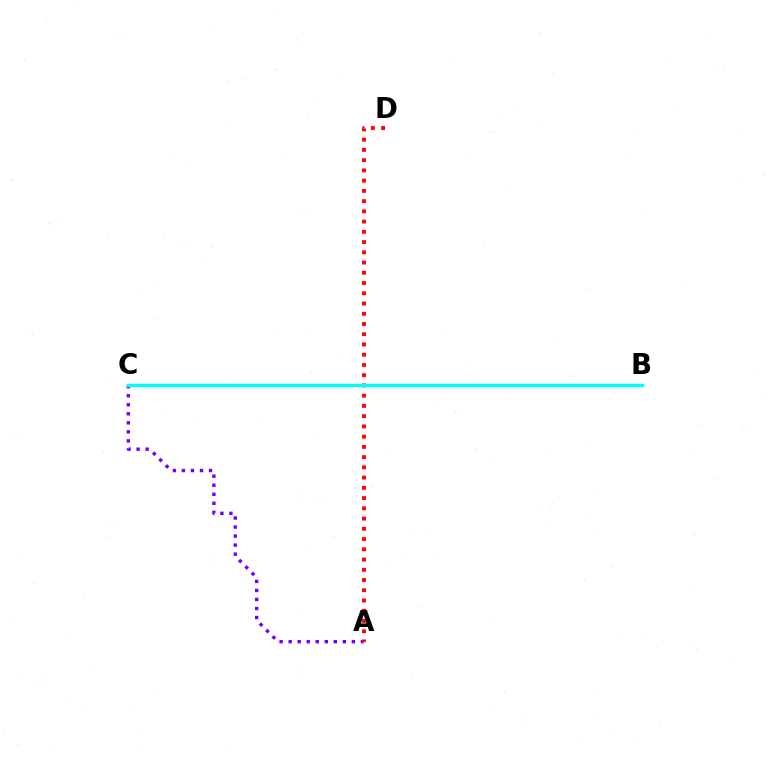{('B', 'C'): [{'color': '#84ff00', 'line_style': 'solid', 'thickness': 2.03}, {'color': '#00fff6', 'line_style': 'solid', 'thickness': 2.49}], ('A', 'C'): [{'color': '#7200ff', 'line_style': 'dotted', 'thickness': 2.45}], ('A', 'D'): [{'color': '#ff0000', 'line_style': 'dotted', 'thickness': 2.78}]}